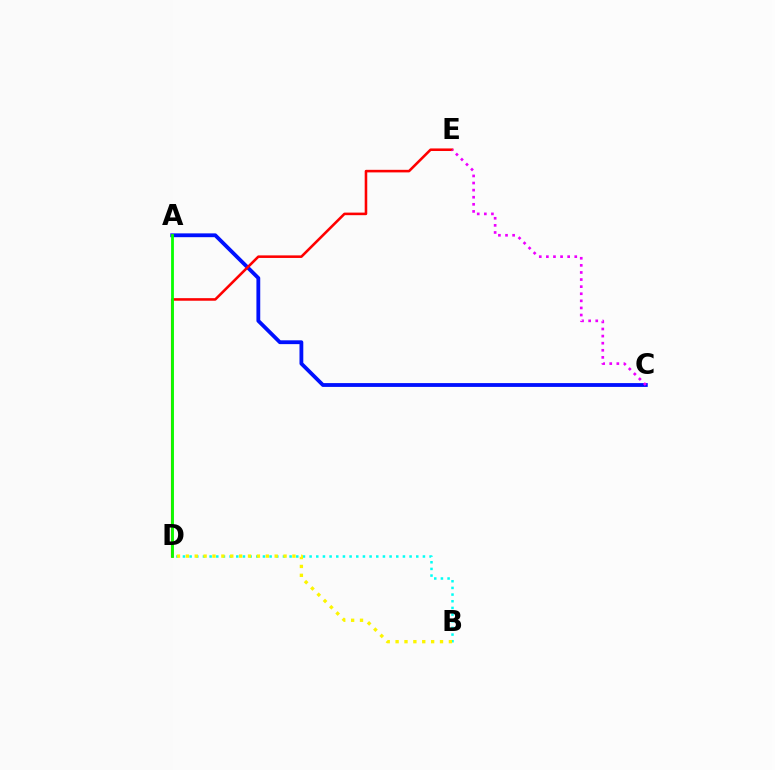{('A', 'C'): [{'color': '#0010ff', 'line_style': 'solid', 'thickness': 2.74}], ('D', 'E'): [{'color': '#ff0000', 'line_style': 'solid', 'thickness': 1.85}], ('A', 'D'): [{'color': '#08ff00', 'line_style': 'solid', 'thickness': 2.02}], ('B', 'D'): [{'color': '#00fff6', 'line_style': 'dotted', 'thickness': 1.81}, {'color': '#fcf500', 'line_style': 'dotted', 'thickness': 2.41}], ('C', 'E'): [{'color': '#ee00ff', 'line_style': 'dotted', 'thickness': 1.93}]}